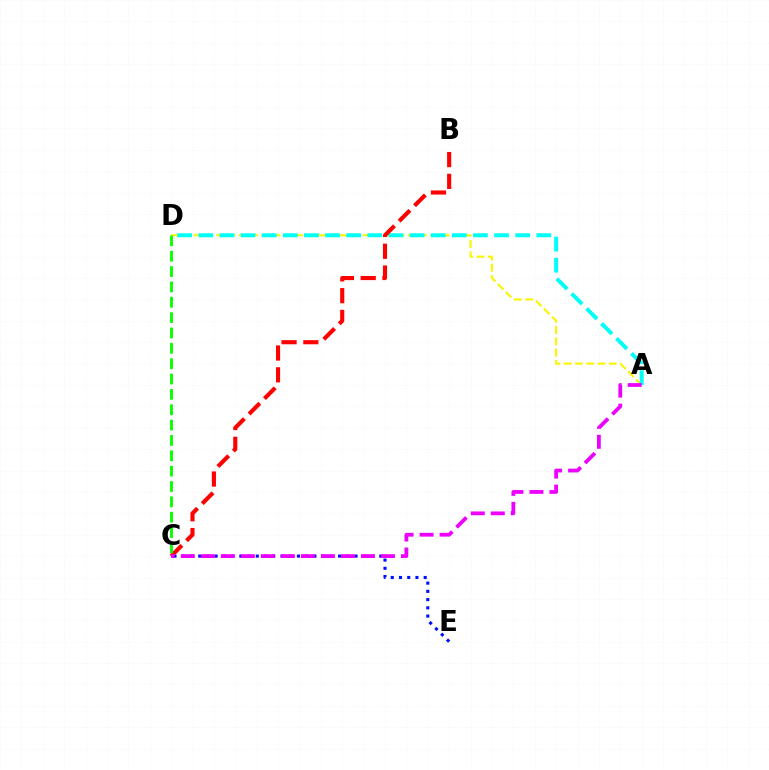{('A', 'D'): [{'color': '#fcf500', 'line_style': 'dashed', 'thickness': 1.53}, {'color': '#00fff6', 'line_style': 'dashed', 'thickness': 2.87}], ('C', 'E'): [{'color': '#0010ff', 'line_style': 'dotted', 'thickness': 2.24}], ('B', 'C'): [{'color': '#ff0000', 'line_style': 'dashed', 'thickness': 2.96}], ('C', 'D'): [{'color': '#08ff00', 'line_style': 'dashed', 'thickness': 2.09}], ('A', 'C'): [{'color': '#ee00ff', 'line_style': 'dashed', 'thickness': 2.72}]}